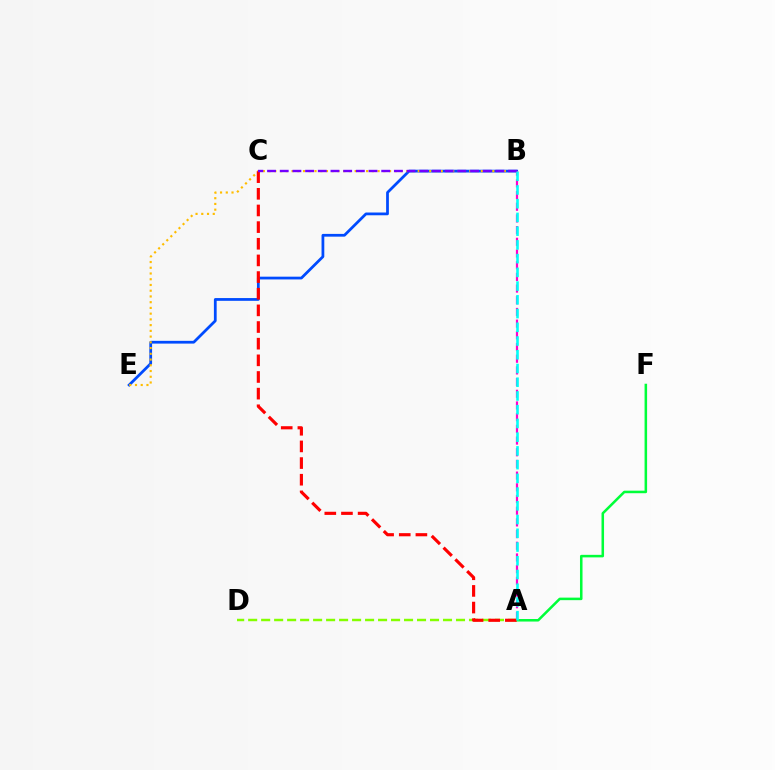{('B', 'E'): [{'color': '#004bff', 'line_style': 'solid', 'thickness': 1.99}, {'color': '#ffbd00', 'line_style': 'dotted', 'thickness': 1.56}], ('A', 'B'): [{'color': '#ff00cf', 'line_style': 'dashed', 'thickness': 1.59}, {'color': '#00fff6', 'line_style': 'dashed', 'thickness': 1.87}], ('A', 'F'): [{'color': '#00ff39', 'line_style': 'solid', 'thickness': 1.83}], ('A', 'D'): [{'color': '#84ff00', 'line_style': 'dashed', 'thickness': 1.76}], ('A', 'C'): [{'color': '#ff0000', 'line_style': 'dashed', 'thickness': 2.26}], ('B', 'C'): [{'color': '#7200ff', 'line_style': 'dashed', 'thickness': 1.72}]}